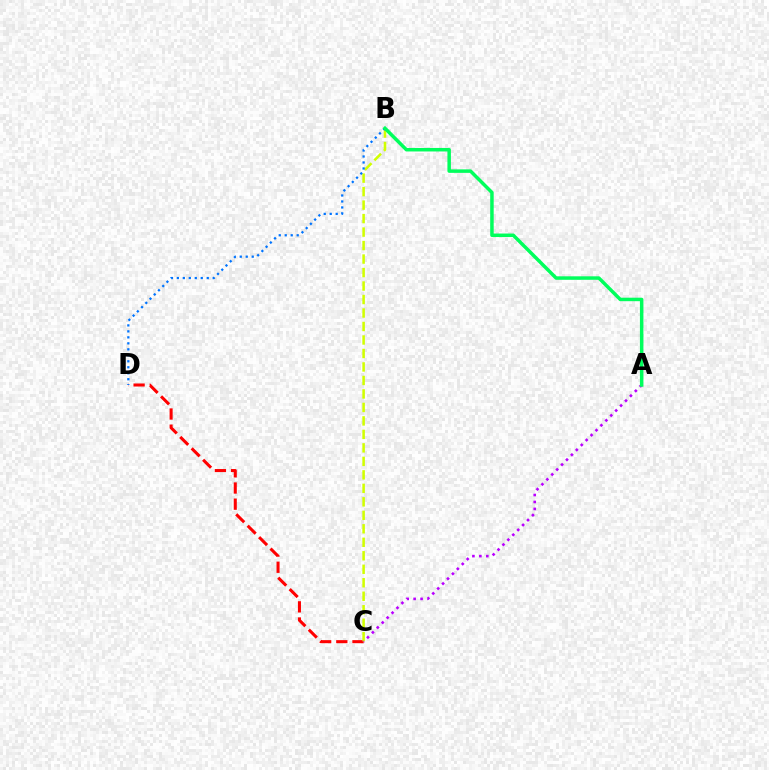{('C', 'D'): [{'color': '#ff0000', 'line_style': 'dashed', 'thickness': 2.2}], ('B', 'C'): [{'color': '#d1ff00', 'line_style': 'dashed', 'thickness': 1.83}], ('A', 'C'): [{'color': '#b900ff', 'line_style': 'dotted', 'thickness': 1.89}], ('B', 'D'): [{'color': '#0074ff', 'line_style': 'dotted', 'thickness': 1.63}], ('A', 'B'): [{'color': '#00ff5c', 'line_style': 'solid', 'thickness': 2.51}]}